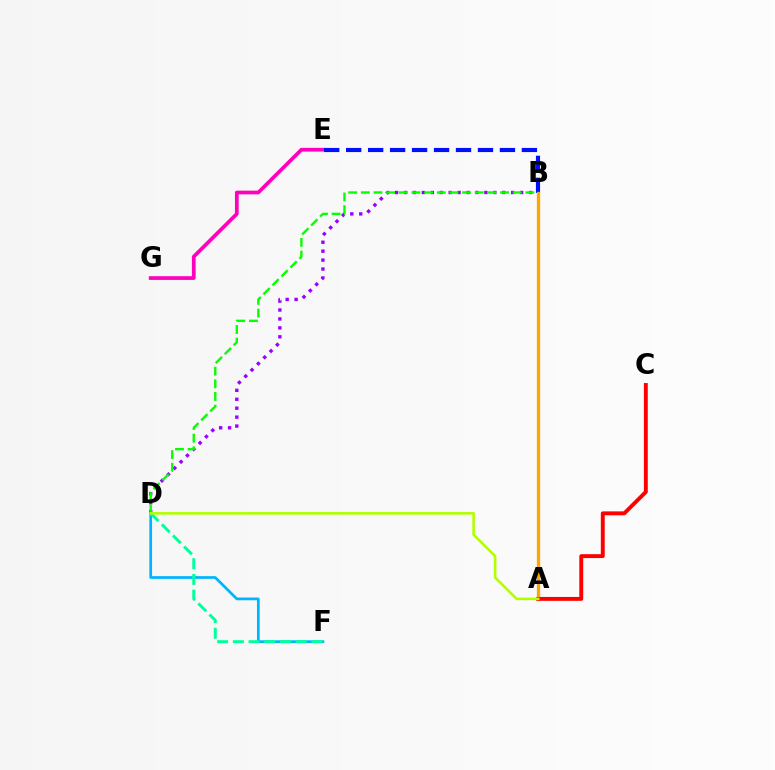{('D', 'F'): [{'color': '#00b5ff', 'line_style': 'solid', 'thickness': 1.96}, {'color': '#00ff9d', 'line_style': 'dashed', 'thickness': 2.13}], ('E', 'G'): [{'color': '#ff00bd', 'line_style': 'solid', 'thickness': 2.67}], ('B', 'D'): [{'color': '#9b00ff', 'line_style': 'dotted', 'thickness': 2.43}, {'color': '#08ff00', 'line_style': 'dashed', 'thickness': 1.72}], ('B', 'E'): [{'color': '#0010ff', 'line_style': 'dashed', 'thickness': 2.98}], ('A', 'B'): [{'color': '#ffa500', 'line_style': 'solid', 'thickness': 2.38}], ('A', 'C'): [{'color': '#ff0000', 'line_style': 'solid', 'thickness': 2.81}], ('A', 'D'): [{'color': '#b3ff00', 'line_style': 'solid', 'thickness': 1.87}]}